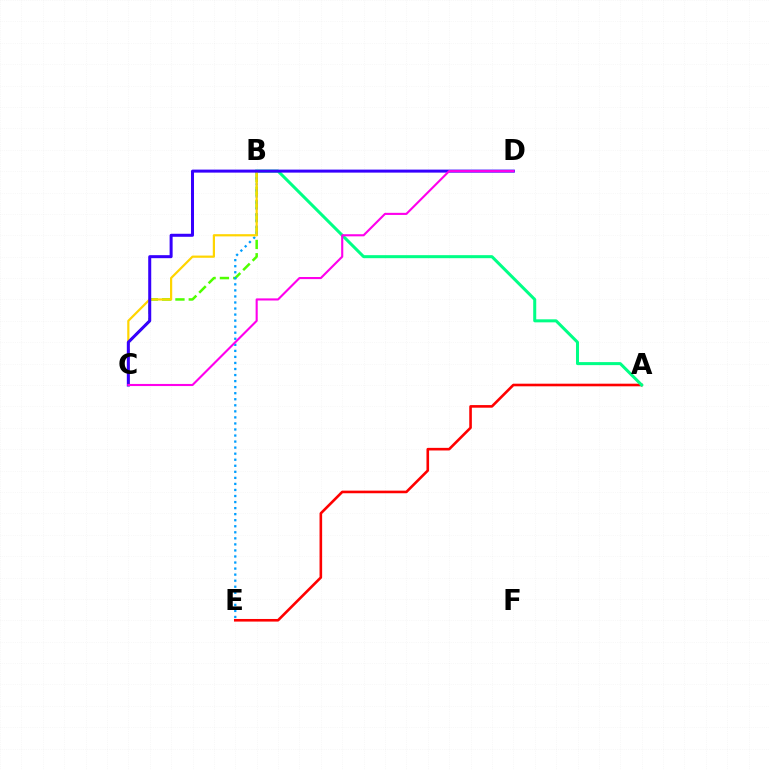{('B', 'C'): [{'color': '#4fff00', 'line_style': 'dashed', 'thickness': 1.81}, {'color': '#ffd500', 'line_style': 'solid', 'thickness': 1.59}], ('B', 'E'): [{'color': '#009eff', 'line_style': 'dotted', 'thickness': 1.64}], ('A', 'E'): [{'color': '#ff0000', 'line_style': 'solid', 'thickness': 1.88}], ('A', 'B'): [{'color': '#00ff86', 'line_style': 'solid', 'thickness': 2.18}], ('C', 'D'): [{'color': '#3700ff', 'line_style': 'solid', 'thickness': 2.17}, {'color': '#ff00ed', 'line_style': 'solid', 'thickness': 1.52}]}